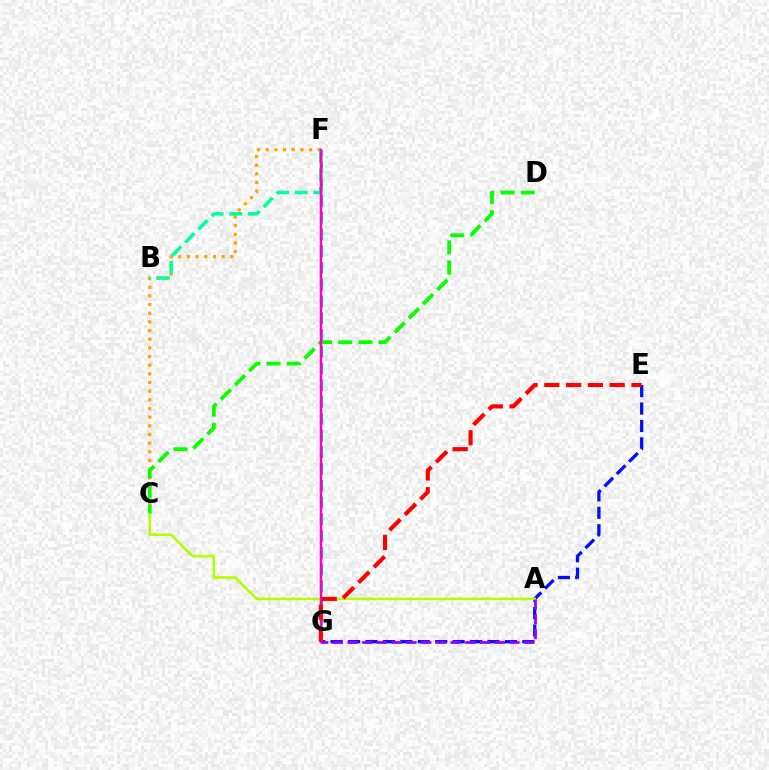{('E', 'G'): [{'color': '#0010ff', 'line_style': 'dashed', 'thickness': 2.37}, {'color': '#ff0000', 'line_style': 'dashed', 'thickness': 2.96}], ('F', 'G'): [{'color': '#00b5ff', 'line_style': 'dashed', 'thickness': 2.28}, {'color': '#ff00bd', 'line_style': 'solid', 'thickness': 1.78}], ('C', 'F'): [{'color': '#ffa500', 'line_style': 'dotted', 'thickness': 2.35}], ('A', 'C'): [{'color': '#b3ff00', 'line_style': 'solid', 'thickness': 1.83}], ('C', 'D'): [{'color': '#08ff00', 'line_style': 'dashed', 'thickness': 2.74}], ('B', 'F'): [{'color': '#00ff9d', 'line_style': 'dashed', 'thickness': 2.53}], ('A', 'G'): [{'color': '#9b00ff', 'line_style': 'dashed', 'thickness': 2.0}]}